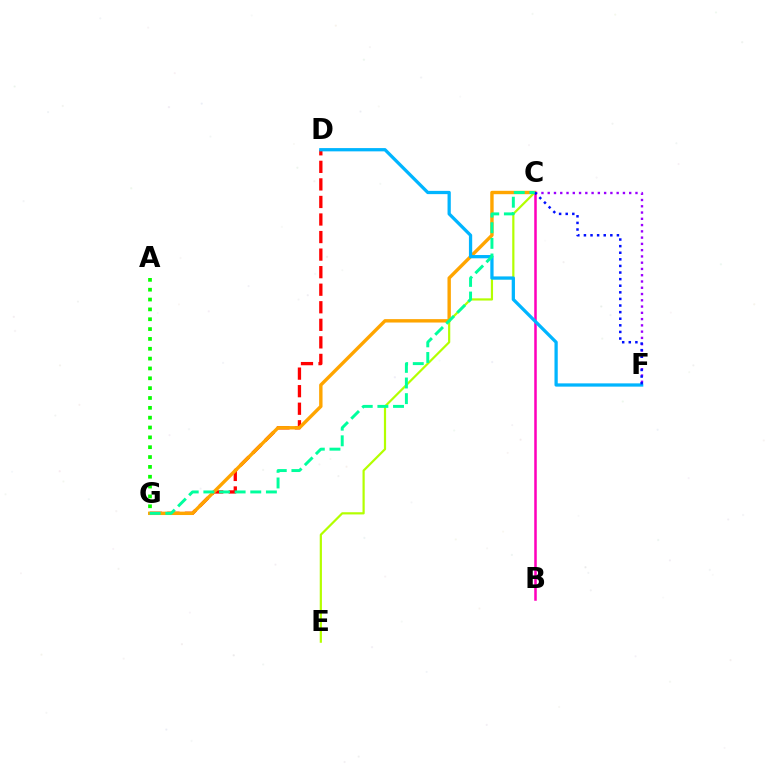{('B', 'C'): [{'color': '#ff00bd', 'line_style': 'solid', 'thickness': 1.82}], ('D', 'G'): [{'color': '#ff0000', 'line_style': 'dashed', 'thickness': 2.38}], ('C', 'G'): [{'color': '#ffa500', 'line_style': 'solid', 'thickness': 2.45}, {'color': '#00ff9d', 'line_style': 'dashed', 'thickness': 2.12}], ('C', 'E'): [{'color': '#b3ff00', 'line_style': 'solid', 'thickness': 1.58}], ('C', 'F'): [{'color': '#9b00ff', 'line_style': 'dotted', 'thickness': 1.7}, {'color': '#0010ff', 'line_style': 'dotted', 'thickness': 1.79}], ('D', 'F'): [{'color': '#00b5ff', 'line_style': 'solid', 'thickness': 2.35}], ('A', 'G'): [{'color': '#08ff00', 'line_style': 'dotted', 'thickness': 2.67}]}